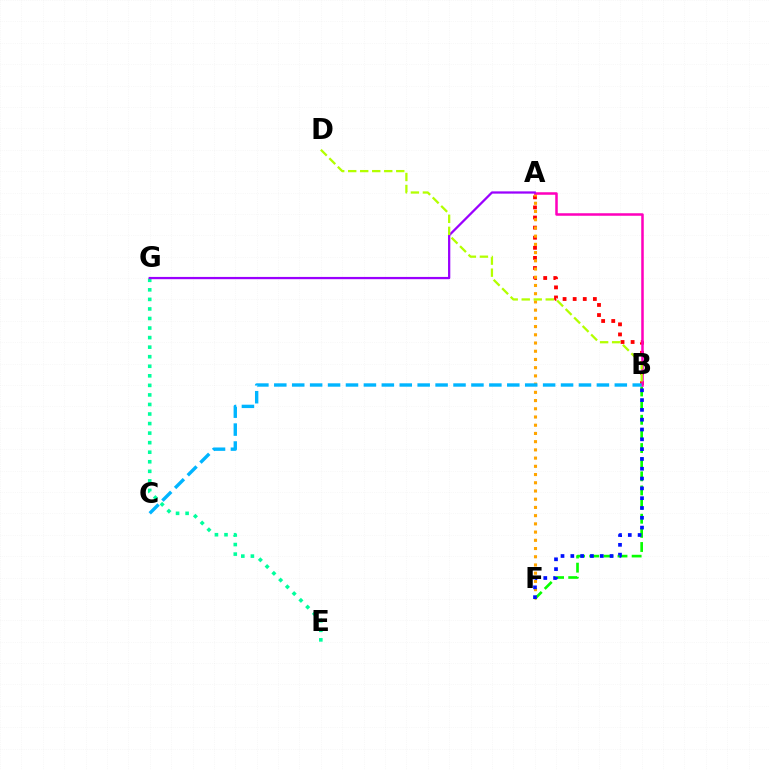{('A', 'B'): [{'color': '#ff0000', 'line_style': 'dotted', 'thickness': 2.74}, {'color': '#ff00bd', 'line_style': 'solid', 'thickness': 1.82}], ('B', 'F'): [{'color': '#08ff00', 'line_style': 'dashed', 'thickness': 1.92}, {'color': '#0010ff', 'line_style': 'dotted', 'thickness': 2.66}], ('A', 'F'): [{'color': '#ffa500', 'line_style': 'dotted', 'thickness': 2.23}], ('E', 'G'): [{'color': '#00ff9d', 'line_style': 'dotted', 'thickness': 2.6}], ('A', 'G'): [{'color': '#9b00ff', 'line_style': 'solid', 'thickness': 1.63}], ('B', 'D'): [{'color': '#b3ff00', 'line_style': 'dashed', 'thickness': 1.63}], ('B', 'C'): [{'color': '#00b5ff', 'line_style': 'dashed', 'thickness': 2.43}]}